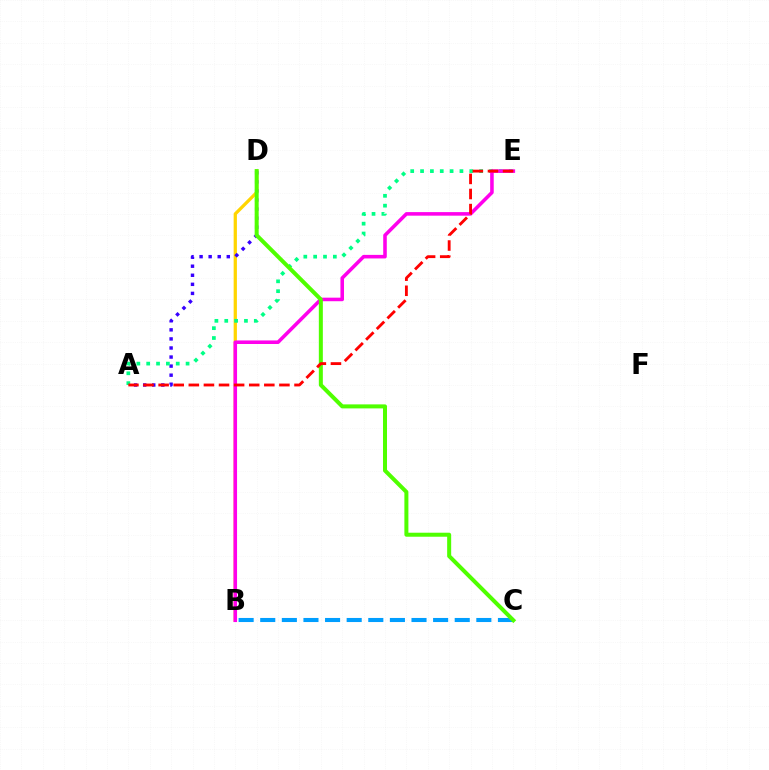{('B', 'C'): [{'color': '#009eff', 'line_style': 'dashed', 'thickness': 2.94}], ('B', 'D'): [{'color': '#ffd500', 'line_style': 'solid', 'thickness': 2.35}], ('A', 'D'): [{'color': '#3700ff', 'line_style': 'dotted', 'thickness': 2.46}], ('A', 'E'): [{'color': '#00ff86', 'line_style': 'dotted', 'thickness': 2.68}, {'color': '#ff0000', 'line_style': 'dashed', 'thickness': 2.05}], ('B', 'E'): [{'color': '#ff00ed', 'line_style': 'solid', 'thickness': 2.56}], ('C', 'D'): [{'color': '#4fff00', 'line_style': 'solid', 'thickness': 2.89}]}